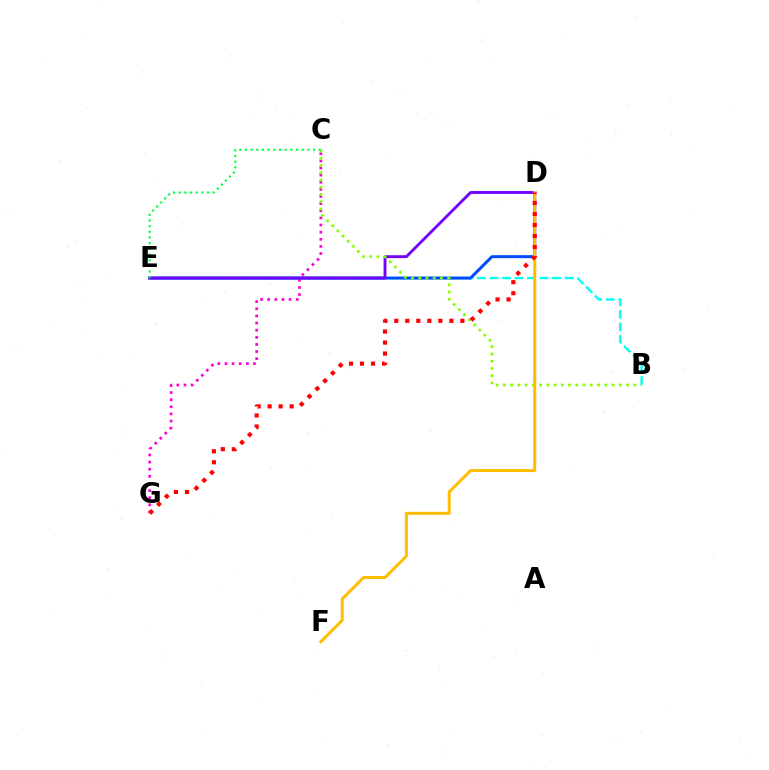{('B', 'E'): [{'color': '#00fff6', 'line_style': 'dashed', 'thickness': 1.7}], ('C', 'G'): [{'color': '#ff00cf', 'line_style': 'dotted', 'thickness': 1.94}], ('D', 'E'): [{'color': '#004bff', 'line_style': 'solid', 'thickness': 2.16}, {'color': '#7200ff', 'line_style': 'solid', 'thickness': 2.08}], ('B', 'C'): [{'color': '#84ff00', 'line_style': 'dotted', 'thickness': 1.97}], ('C', 'E'): [{'color': '#00ff39', 'line_style': 'dotted', 'thickness': 1.54}], ('D', 'F'): [{'color': '#ffbd00', 'line_style': 'solid', 'thickness': 2.15}], ('D', 'G'): [{'color': '#ff0000', 'line_style': 'dotted', 'thickness': 2.99}]}